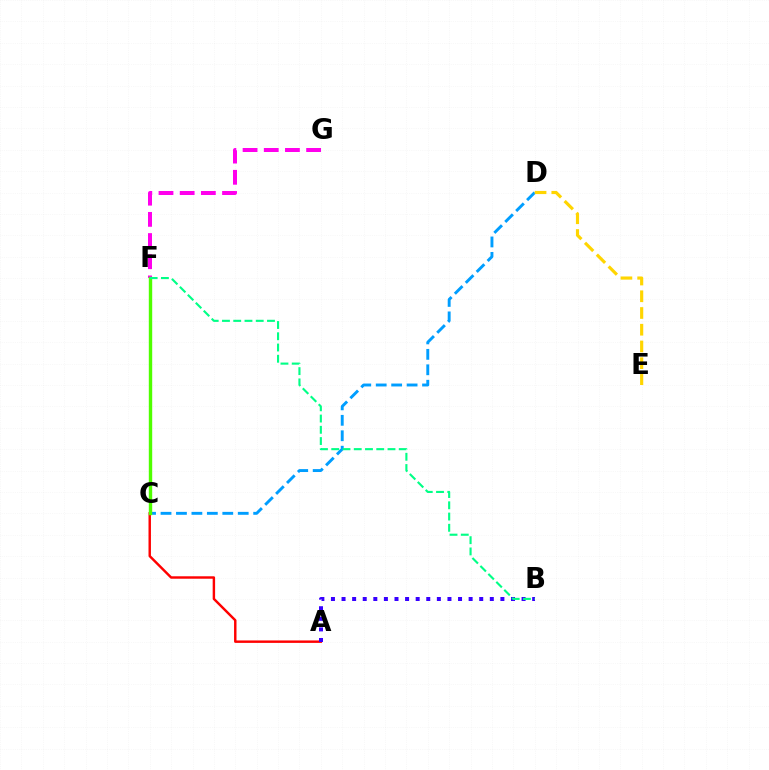{('A', 'C'): [{'color': '#ff0000', 'line_style': 'solid', 'thickness': 1.75}], ('F', 'G'): [{'color': '#ff00ed', 'line_style': 'dashed', 'thickness': 2.88}], ('C', 'D'): [{'color': '#009eff', 'line_style': 'dashed', 'thickness': 2.1}], ('A', 'B'): [{'color': '#3700ff', 'line_style': 'dotted', 'thickness': 2.88}], ('D', 'E'): [{'color': '#ffd500', 'line_style': 'dashed', 'thickness': 2.27}], ('C', 'F'): [{'color': '#4fff00', 'line_style': 'solid', 'thickness': 2.45}], ('B', 'F'): [{'color': '#00ff86', 'line_style': 'dashed', 'thickness': 1.53}]}